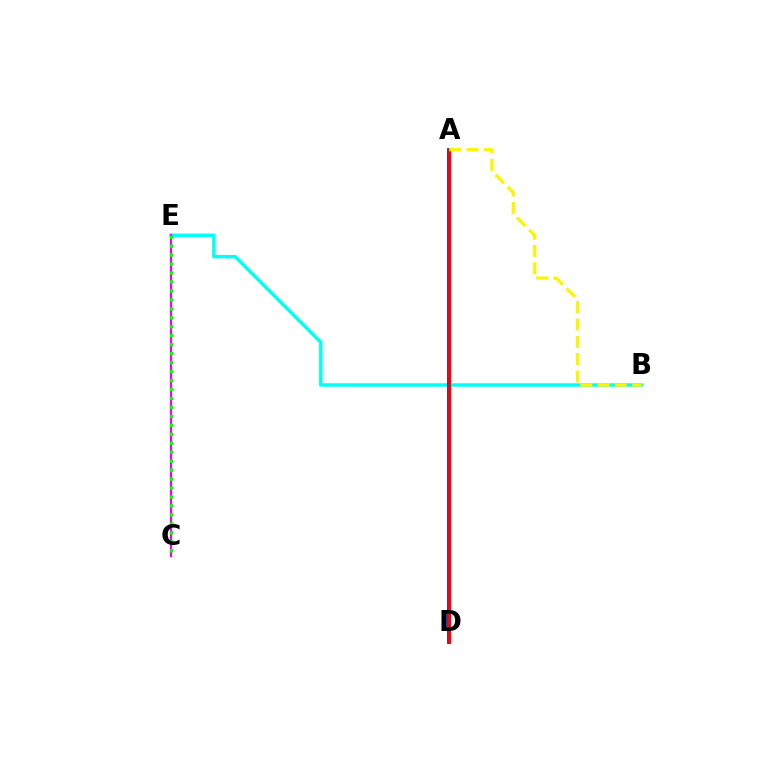{('B', 'E'): [{'color': '#00fff6', 'line_style': 'solid', 'thickness': 2.49}], ('A', 'D'): [{'color': '#0010ff', 'line_style': 'solid', 'thickness': 2.66}, {'color': '#ff0000', 'line_style': 'solid', 'thickness': 2.33}], ('C', 'E'): [{'color': '#ee00ff', 'line_style': 'solid', 'thickness': 1.57}, {'color': '#08ff00', 'line_style': 'dotted', 'thickness': 2.43}], ('A', 'B'): [{'color': '#fcf500', 'line_style': 'dashed', 'thickness': 2.35}]}